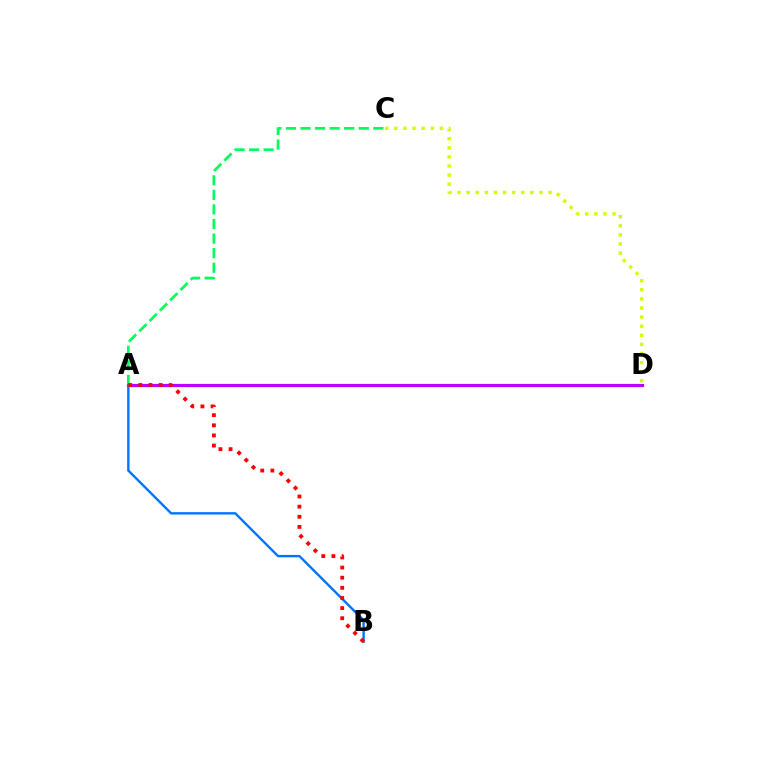{('A', 'D'): [{'color': '#b900ff', 'line_style': 'solid', 'thickness': 2.28}], ('C', 'D'): [{'color': '#d1ff00', 'line_style': 'dotted', 'thickness': 2.47}], ('A', 'C'): [{'color': '#00ff5c', 'line_style': 'dashed', 'thickness': 1.98}], ('A', 'B'): [{'color': '#0074ff', 'line_style': 'solid', 'thickness': 1.71}, {'color': '#ff0000', 'line_style': 'dotted', 'thickness': 2.75}]}